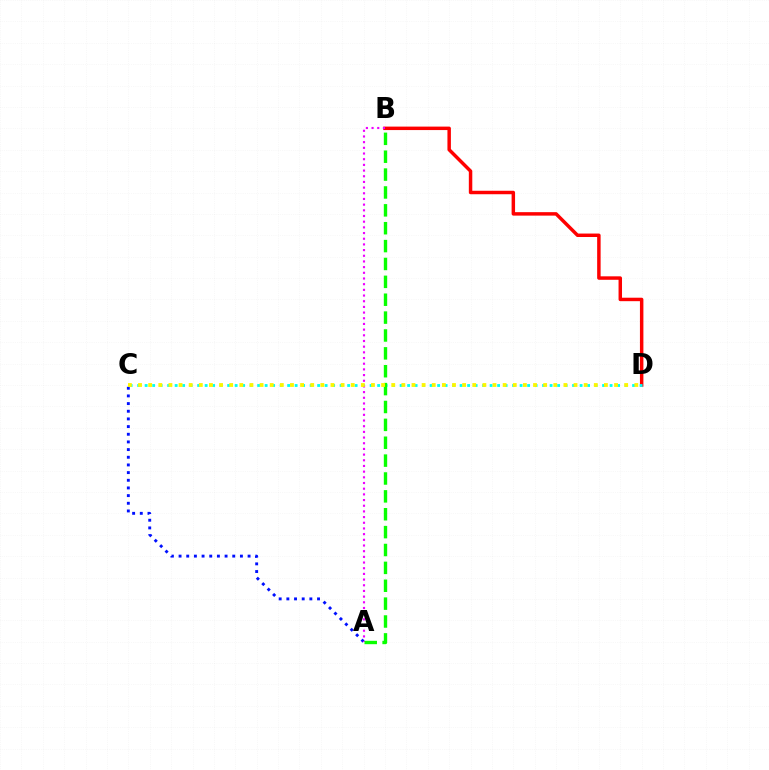{('A', 'C'): [{'color': '#0010ff', 'line_style': 'dotted', 'thickness': 2.08}], ('B', 'D'): [{'color': '#ff0000', 'line_style': 'solid', 'thickness': 2.49}], ('C', 'D'): [{'color': '#00fff6', 'line_style': 'dotted', 'thickness': 2.04}, {'color': '#fcf500', 'line_style': 'dotted', 'thickness': 2.75}], ('A', 'B'): [{'color': '#ee00ff', 'line_style': 'dotted', 'thickness': 1.54}, {'color': '#08ff00', 'line_style': 'dashed', 'thickness': 2.43}]}